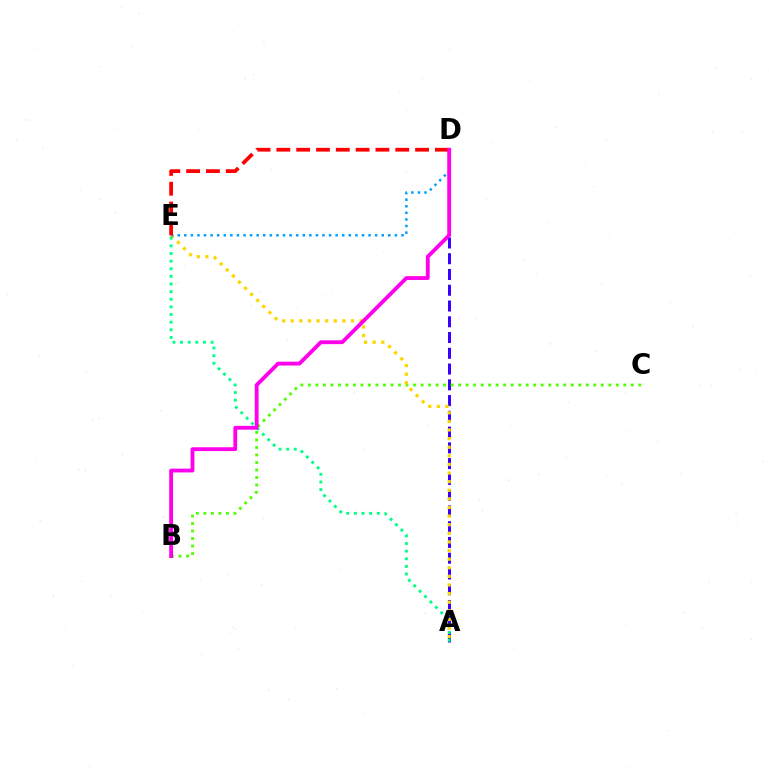{('A', 'D'): [{'color': '#3700ff', 'line_style': 'dashed', 'thickness': 2.14}], ('B', 'C'): [{'color': '#4fff00', 'line_style': 'dotted', 'thickness': 2.04}], ('A', 'E'): [{'color': '#ffd500', 'line_style': 'dotted', 'thickness': 2.34}, {'color': '#00ff86', 'line_style': 'dotted', 'thickness': 2.07}], ('D', 'E'): [{'color': '#009eff', 'line_style': 'dotted', 'thickness': 1.79}, {'color': '#ff0000', 'line_style': 'dashed', 'thickness': 2.69}], ('B', 'D'): [{'color': '#ff00ed', 'line_style': 'solid', 'thickness': 2.76}]}